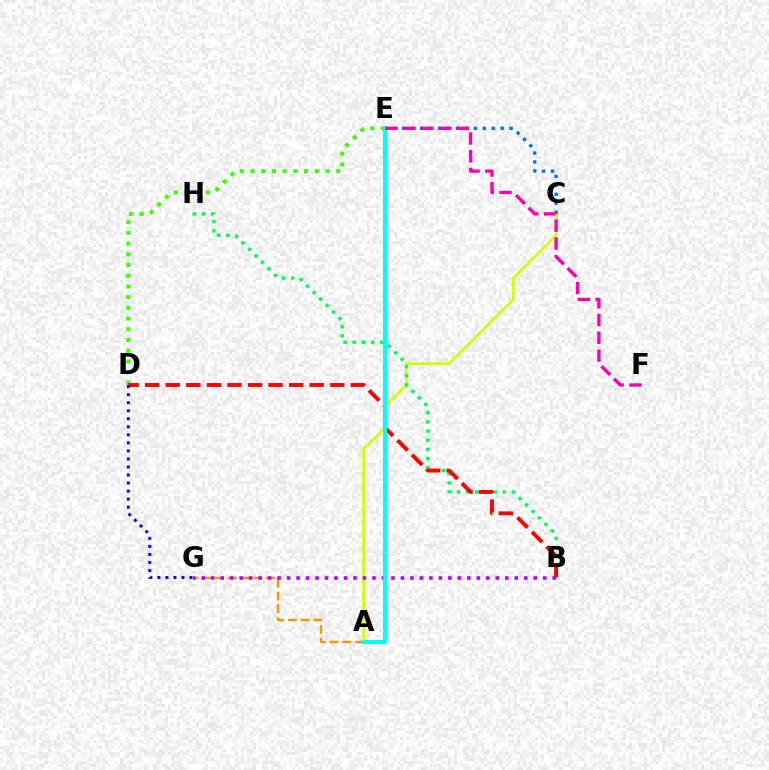{('A', 'C'): [{'color': '#d1ff00', 'line_style': 'solid', 'thickness': 1.91}], ('D', 'E'): [{'color': '#3dff00', 'line_style': 'dotted', 'thickness': 2.91}], ('C', 'E'): [{'color': '#0074ff', 'line_style': 'dotted', 'thickness': 2.43}], ('A', 'G'): [{'color': '#ff9400', 'line_style': 'dashed', 'thickness': 1.73}], ('B', 'H'): [{'color': '#00ff5c', 'line_style': 'dotted', 'thickness': 2.49}], ('B', 'D'): [{'color': '#ff0000', 'line_style': 'dashed', 'thickness': 2.79}], ('B', 'G'): [{'color': '#b900ff', 'line_style': 'dotted', 'thickness': 2.58}], ('D', 'G'): [{'color': '#2500ff', 'line_style': 'dotted', 'thickness': 2.18}], ('A', 'E'): [{'color': '#00fff6', 'line_style': 'solid', 'thickness': 2.91}], ('E', 'F'): [{'color': '#ff00ac', 'line_style': 'dashed', 'thickness': 2.42}]}